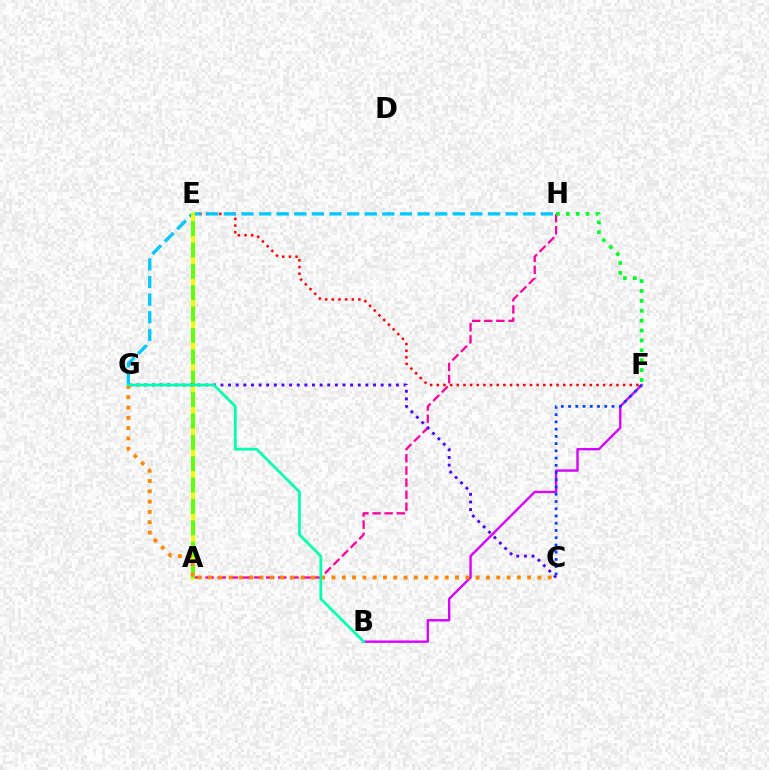{('A', 'H'): [{'color': '#ff00a0', 'line_style': 'dashed', 'thickness': 1.65}], ('E', 'F'): [{'color': '#ff0000', 'line_style': 'dotted', 'thickness': 1.81}], ('B', 'F'): [{'color': '#d600ff', 'line_style': 'solid', 'thickness': 1.71}], ('G', 'H'): [{'color': '#00c7ff', 'line_style': 'dashed', 'thickness': 2.39}], ('C', 'F'): [{'color': '#003fff', 'line_style': 'dotted', 'thickness': 1.97}], ('A', 'E'): [{'color': '#eeff00', 'line_style': 'solid', 'thickness': 2.86}, {'color': '#66ff00', 'line_style': 'dashed', 'thickness': 2.9}], ('C', 'G'): [{'color': '#4f00ff', 'line_style': 'dotted', 'thickness': 2.07}, {'color': '#ff8800', 'line_style': 'dotted', 'thickness': 2.8}], ('F', 'H'): [{'color': '#00ff27', 'line_style': 'dotted', 'thickness': 2.69}], ('B', 'G'): [{'color': '#00ffaf', 'line_style': 'solid', 'thickness': 1.98}]}